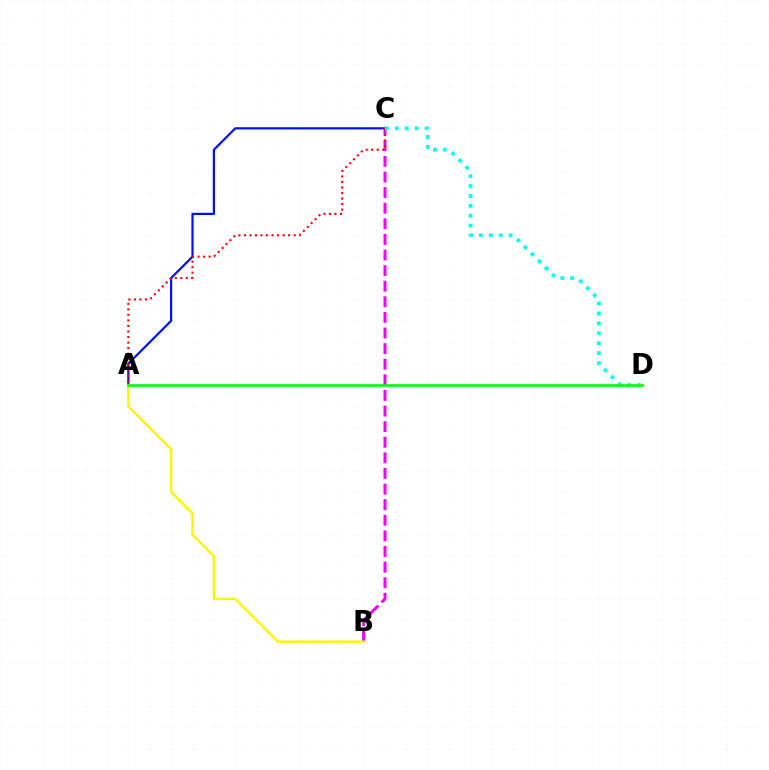{('A', 'C'): [{'color': '#0010ff', 'line_style': 'solid', 'thickness': 1.59}, {'color': '#ff0000', 'line_style': 'dotted', 'thickness': 1.5}], ('B', 'C'): [{'color': '#ee00ff', 'line_style': 'dashed', 'thickness': 2.12}], ('A', 'B'): [{'color': '#fcf500', 'line_style': 'solid', 'thickness': 1.72}], ('C', 'D'): [{'color': '#00fff6', 'line_style': 'dotted', 'thickness': 2.69}], ('A', 'D'): [{'color': '#08ff00', 'line_style': 'solid', 'thickness': 1.93}]}